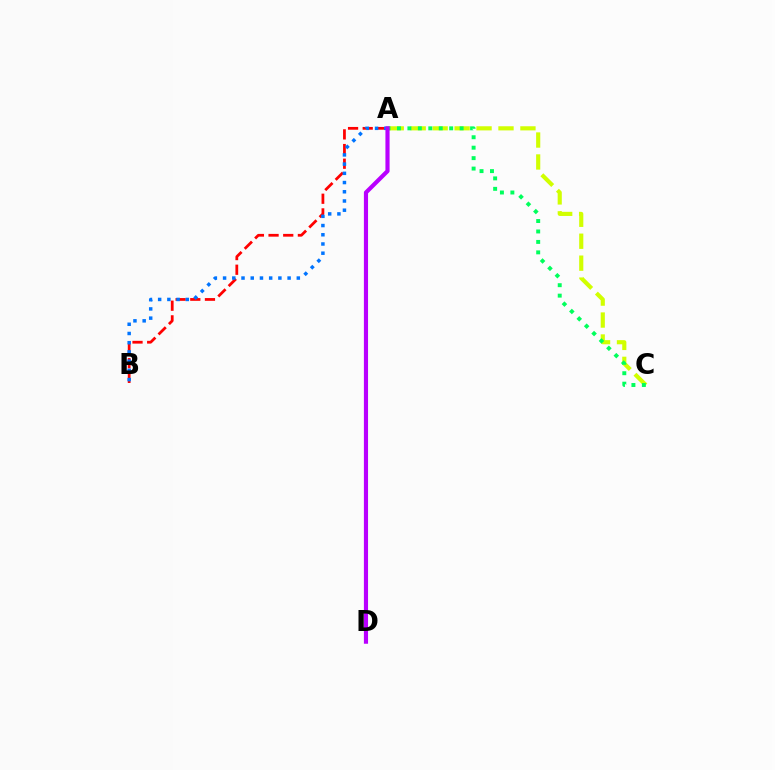{('A', 'C'): [{'color': '#d1ff00', 'line_style': 'dashed', 'thickness': 2.98}, {'color': '#00ff5c', 'line_style': 'dotted', 'thickness': 2.84}], ('A', 'B'): [{'color': '#ff0000', 'line_style': 'dashed', 'thickness': 1.99}, {'color': '#0074ff', 'line_style': 'dotted', 'thickness': 2.5}], ('A', 'D'): [{'color': '#b900ff', 'line_style': 'solid', 'thickness': 2.99}]}